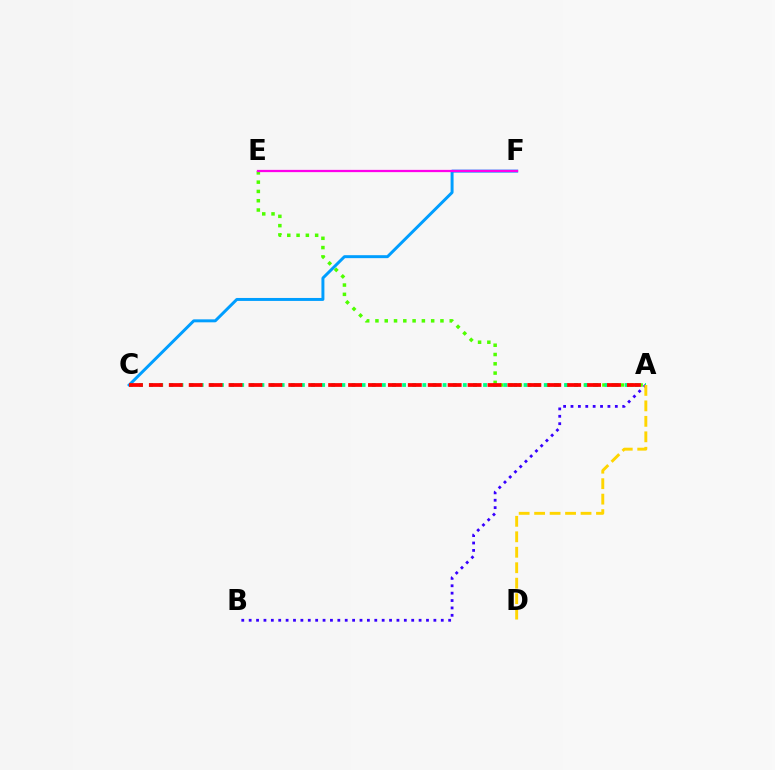{('C', 'F'): [{'color': '#009eff', 'line_style': 'solid', 'thickness': 2.13}], ('A', 'E'): [{'color': '#4fff00', 'line_style': 'dotted', 'thickness': 2.52}], ('A', 'B'): [{'color': '#3700ff', 'line_style': 'dotted', 'thickness': 2.01}], ('A', 'C'): [{'color': '#00ff86', 'line_style': 'dotted', 'thickness': 2.75}, {'color': '#ff0000', 'line_style': 'dashed', 'thickness': 2.71}], ('E', 'F'): [{'color': '#ff00ed', 'line_style': 'solid', 'thickness': 1.63}], ('A', 'D'): [{'color': '#ffd500', 'line_style': 'dashed', 'thickness': 2.1}]}